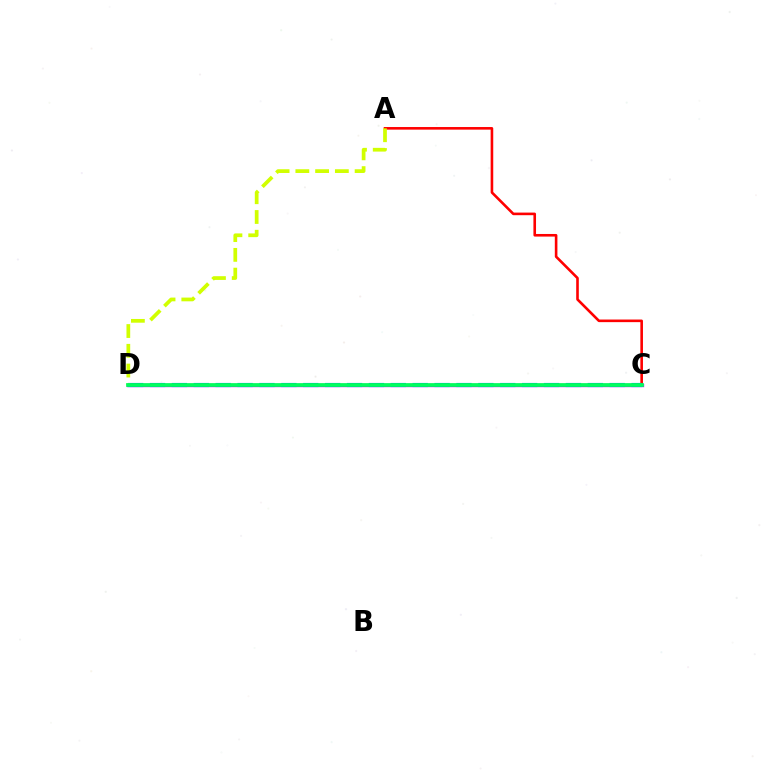{('A', 'C'): [{'color': '#ff0000', 'line_style': 'solid', 'thickness': 1.88}], ('C', 'D'): [{'color': '#b900ff', 'line_style': 'solid', 'thickness': 2.4}, {'color': '#0074ff', 'line_style': 'dashed', 'thickness': 2.97}, {'color': '#00ff5c', 'line_style': 'solid', 'thickness': 2.67}], ('A', 'D'): [{'color': '#d1ff00', 'line_style': 'dashed', 'thickness': 2.68}]}